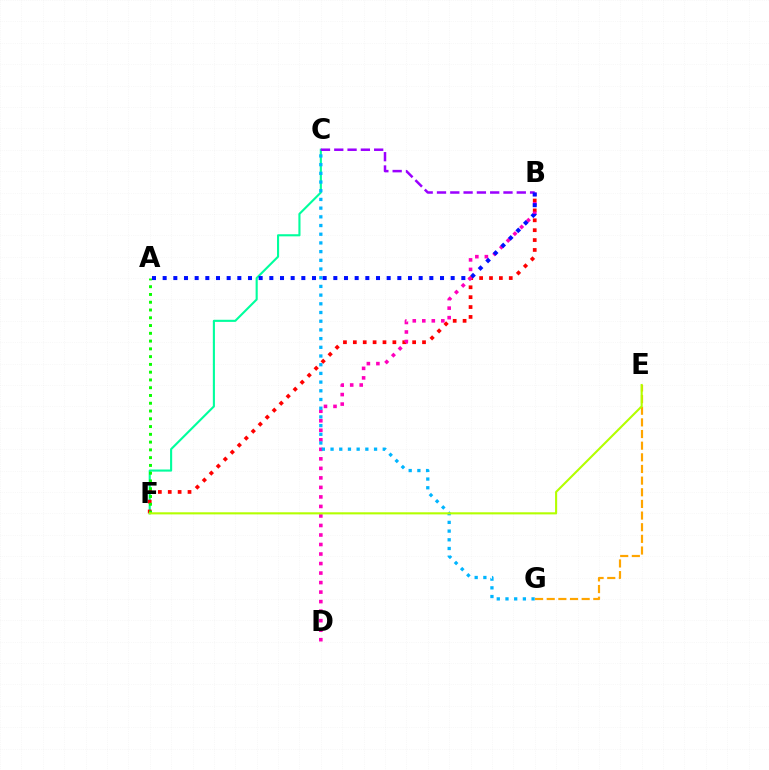{('E', 'G'): [{'color': '#ffa500', 'line_style': 'dashed', 'thickness': 1.58}], ('C', 'F'): [{'color': '#00ff9d', 'line_style': 'solid', 'thickness': 1.52}], ('B', 'F'): [{'color': '#ff0000', 'line_style': 'dotted', 'thickness': 2.69}], ('B', 'D'): [{'color': '#ff00bd', 'line_style': 'dotted', 'thickness': 2.59}], ('A', 'F'): [{'color': '#08ff00', 'line_style': 'dotted', 'thickness': 2.11}], ('C', 'G'): [{'color': '#00b5ff', 'line_style': 'dotted', 'thickness': 2.36}], ('B', 'C'): [{'color': '#9b00ff', 'line_style': 'dashed', 'thickness': 1.81}], ('A', 'B'): [{'color': '#0010ff', 'line_style': 'dotted', 'thickness': 2.9}], ('E', 'F'): [{'color': '#b3ff00', 'line_style': 'solid', 'thickness': 1.51}]}